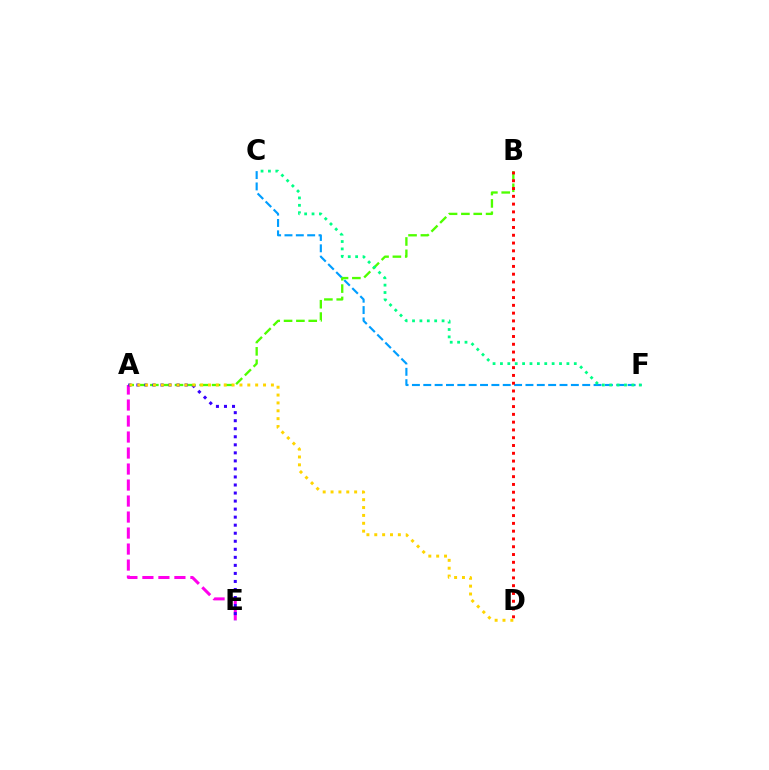{('C', 'F'): [{'color': '#009eff', 'line_style': 'dashed', 'thickness': 1.54}, {'color': '#00ff86', 'line_style': 'dotted', 'thickness': 2.01}], ('A', 'B'): [{'color': '#4fff00', 'line_style': 'dashed', 'thickness': 1.68}], ('A', 'E'): [{'color': '#ff00ed', 'line_style': 'dashed', 'thickness': 2.17}, {'color': '#3700ff', 'line_style': 'dotted', 'thickness': 2.18}], ('B', 'D'): [{'color': '#ff0000', 'line_style': 'dotted', 'thickness': 2.12}], ('A', 'D'): [{'color': '#ffd500', 'line_style': 'dotted', 'thickness': 2.14}]}